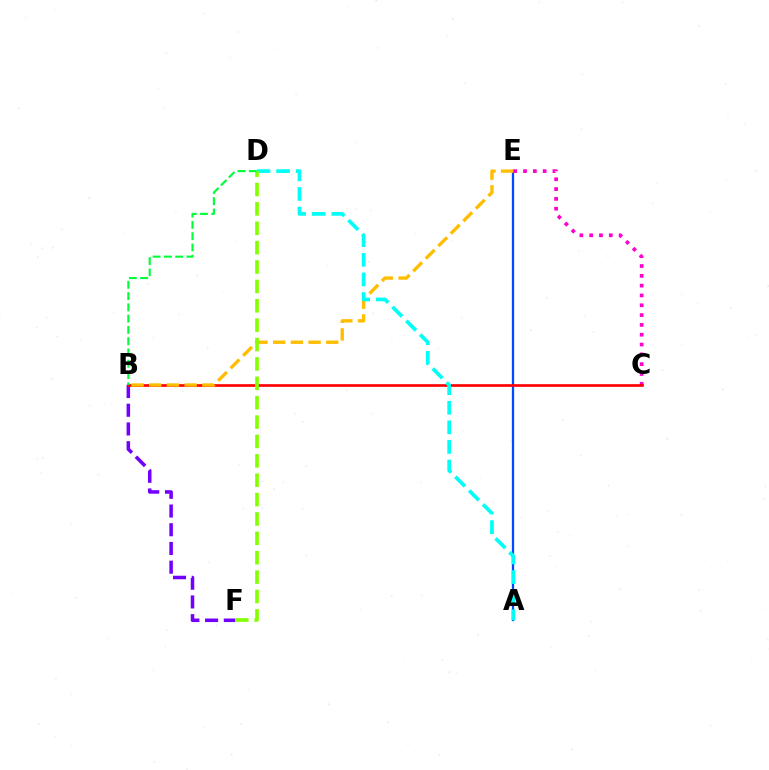{('A', 'E'): [{'color': '#004bff', 'line_style': 'solid', 'thickness': 1.64}], ('C', 'E'): [{'color': '#ff00cf', 'line_style': 'dotted', 'thickness': 2.67}], ('B', 'F'): [{'color': '#7200ff', 'line_style': 'dashed', 'thickness': 2.54}], ('B', 'C'): [{'color': '#ff0000', 'line_style': 'solid', 'thickness': 1.91}], ('B', 'E'): [{'color': '#ffbd00', 'line_style': 'dashed', 'thickness': 2.41}], ('A', 'D'): [{'color': '#00fff6', 'line_style': 'dashed', 'thickness': 2.66}], ('D', 'F'): [{'color': '#84ff00', 'line_style': 'dashed', 'thickness': 2.63}], ('B', 'D'): [{'color': '#00ff39', 'line_style': 'dashed', 'thickness': 1.53}]}